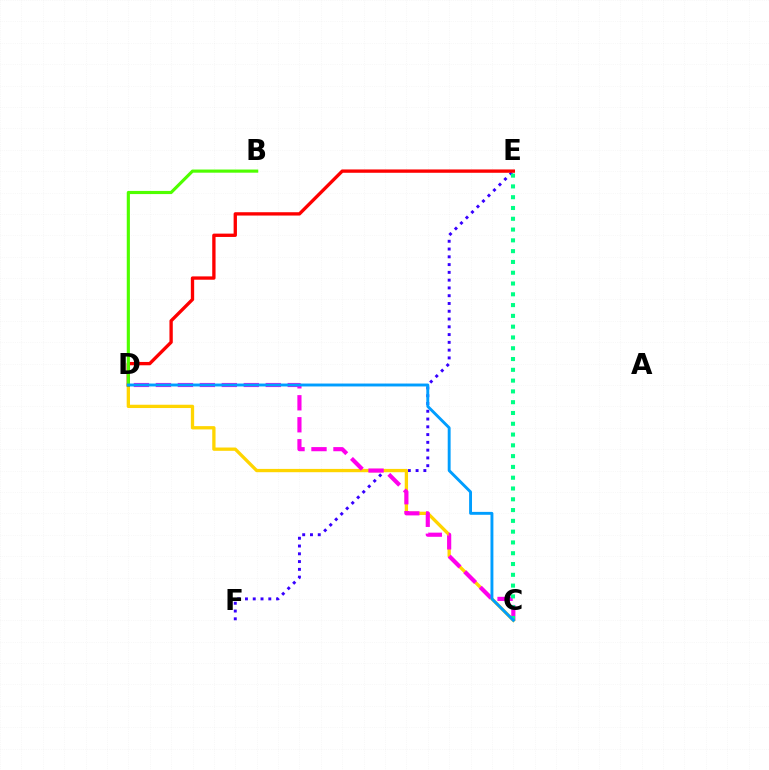{('E', 'F'): [{'color': '#3700ff', 'line_style': 'dotted', 'thickness': 2.11}], ('C', 'D'): [{'color': '#ffd500', 'line_style': 'solid', 'thickness': 2.38}, {'color': '#ff00ed', 'line_style': 'dashed', 'thickness': 2.99}, {'color': '#009eff', 'line_style': 'solid', 'thickness': 2.09}], ('D', 'E'): [{'color': '#ff0000', 'line_style': 'solid', 'thickness': 2.4}], ('C', 'E'): [{'color': '#00ff86', 'line_style': 'dotted', 'thickness': 2.93}], ('B', 'D'): [{'color': '#4fff00', 'line_style': 'solid', 'thickness': 2.27}]}